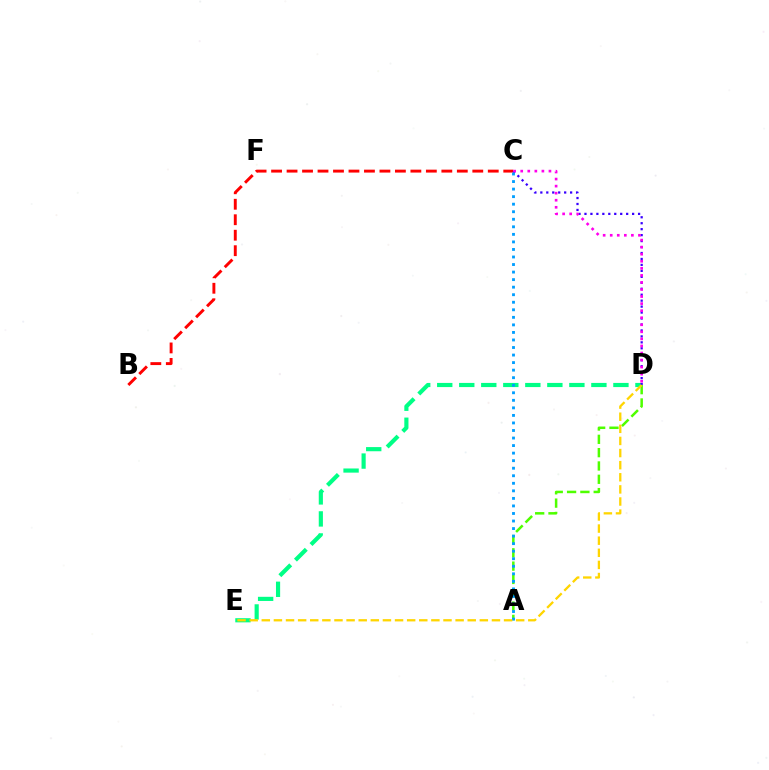{('D', 'E'): [{'color': '#00ff86', 'line_style': 'dashed', 'thickness': 2.99}, {'color': '#ffd500', 'line_style': 'dashed', 'thickness': 1.65}], ('B', 'C'): [{'color': '#ff0000', 'line_style': 'dashed', 'thickness': 2.1}], ('C', 'D'): [{'color': '#3700ff', 'line_style': 'dotted', 'thickness': 1.62}, {'color': '#ff00ed', 'line_style': 'dotted', 'thickness': 1.92}], ('A', 'D'): [{'color': '#4fff00', 'line_style': 'dashed', 'thickness': 1.81}], ('A', 'C'): [{'color': '#009eff', 'line_style': 'dotted', 'thickness': 2.05}]}